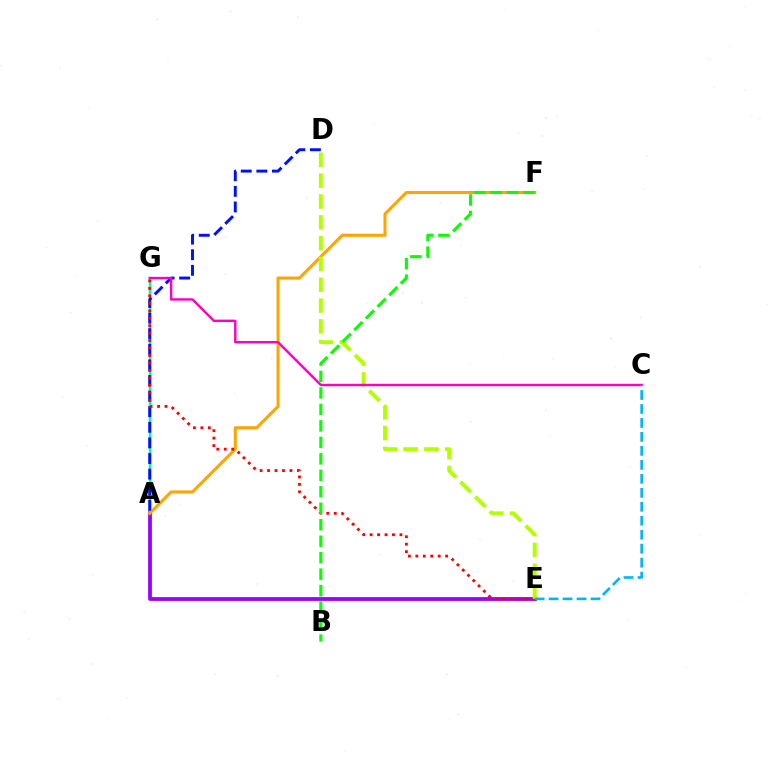{('A', 'E'): [{'color': '#9b00ff', 'line_style': 'solid', 'thickness': 2.72}], ('A', 'G'): [{'color': '#00ff9d', 'line_style': 'solid', 'thickness': 1.79}], ('A', 'F'): [{'color': '#ffa500', 'line_style': 'solid', 'thickness': 2.21}], ('A', 'D'): [{'color': '#0010ff', 'line_style': 'dashed', 'thickness': 2.12}], ('E', 'G'): [{'color': '#ff0000', 'line_style': 'dotted', 'thickness': 2.03}], ('D', 'E'): [{'color': '#b3ff00', 'line_style': 'dashed', 'thickness': 2.83}], ('C', 'G'): [{'color': '#ff00bd', 'line_style': 'solid', 'thickness': 1.74}], ('B', 'F'): [{'color': '#08ff00', 'line_style': 'dashed', 'thickness': 2.24}], ('C', 'E'): [{'color': '#00b5ff', 'line_style': 'dashed', 'thickness': 1.9}]}